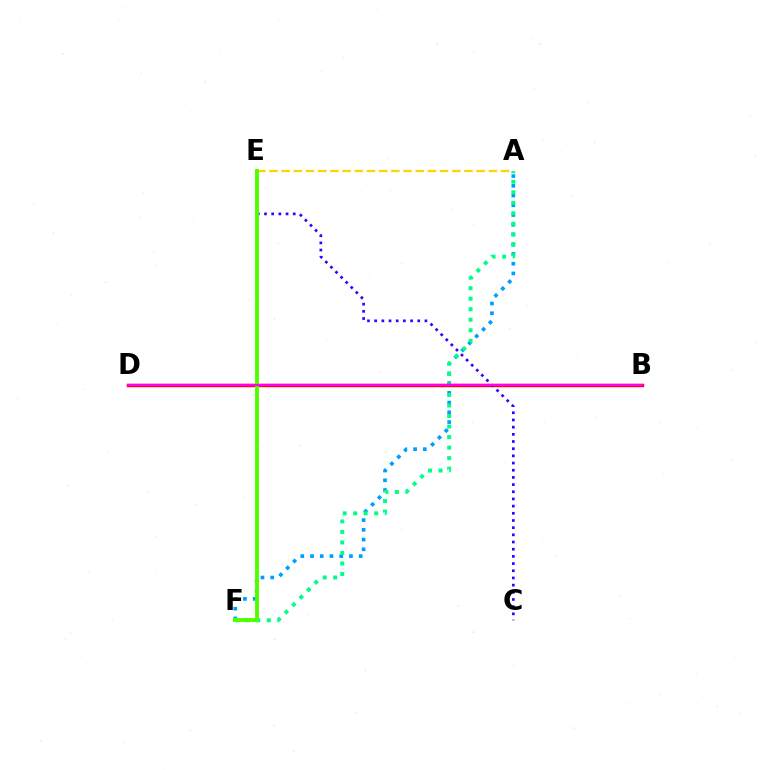{('A', 'F'): [{'color': '#009eff', 'line_style': 'dotted', 'thickness': 2.64}, {'color': '#00ff86', 'line_style': 'dotted', 'thickness': 2.86}], ('B', 'D'): [{'color': '#ff0000', 'line_style': 'solid', 'thickness': 2.47}, {'color': '#ff00ed', 'line_style': 'solid', 'thickness': 1.65}], ('C', 'E'): [{'color': '#3700ff', 'line_style': 'dotted', 'thickness': 1.95}], ('A', 'E'): [{'color': '#ffd500', 'line_style': 'dashed', 'thickness': 1.66}], ('E', 'F'): [{'color': '#4fff00', 'line_style': 'solid', 'thickness': 2.82}]}